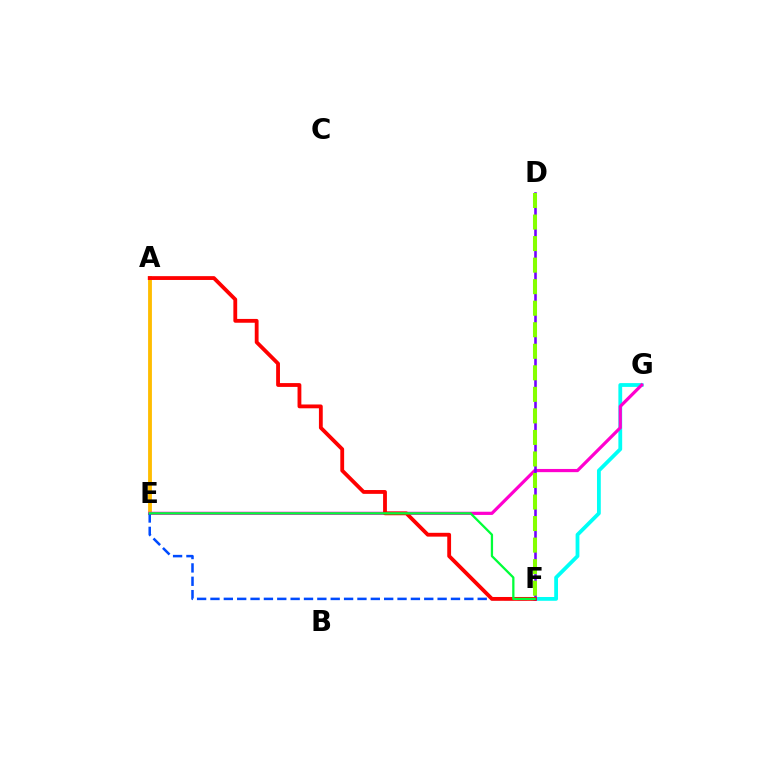{('F', 'G'): [{'color': '#00fff6', 'line_style': 'solid', 'thickness': 2.73}], ('A', 'E'): [{'color': '#ffbd00', 'line_style': 'solid', 'thickness': 2.76}], ('E', 'G'): [{'color': '#ff00cf', 'line_style': 'solid', 'thickness': 2.3}], ('E', 'F'): [{'color': '#004bff', 'line_style': 'dashed', 'thickness': 1.82}, {'color': '#00ff39', 'line_style': 'solid', 'thickness': 1.63}], ('D', 'F'): [{'color': '#7200ff', 'line_style': 'solid', 'thickness': 1.86}, {'color': '#84ff00', 'line_style': 'dashed', 'thickness': 2.93}], ('A', 'F'): [{'color': '#ff0000', 'line_style': 'solid', 'thickness': 2.75}]}